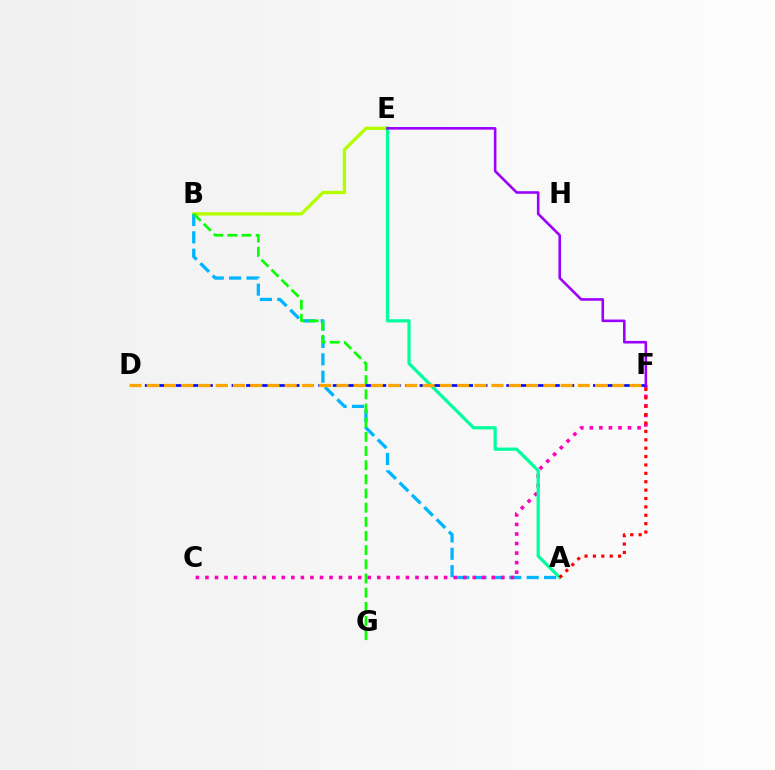{('B', 'E'): [{'color': '#b3ff00', 'line_style': 'solid', 'thickness': 2.39}], ('A', 'B'): [{'color': '#00b5ff', 'line_style': 'dashed', 'thickness': 2.36}], ('C', 'F'): [{'color': '#ff00bd', 'line_style': 'dotted', 'thickness': 2.59}], ('B', 'G'): [{'color': '#08ff00', 'line_style': 'dashed', 'thickness': 1.92}], ('D', 'F'): [{'color': '#0010ff', 'line_style': 'dashed', 'thickness': 1.96}, {'color': '#ffa500', 'line_style': 'dashed', 'thickness': 2.34}], ('A', 'E'): [{'color': '#00ff9d', 'line_style': 'solid', 'thickness': 2.31}], ('A', 'F'): [{'color': '#ff0000', 'line_style': 'dotted', 'thickness': 2.28}], ('E', 'F'): [{'color': '#9b00ff', 'line_style': 'solid', 'thickness': 1.86}]}